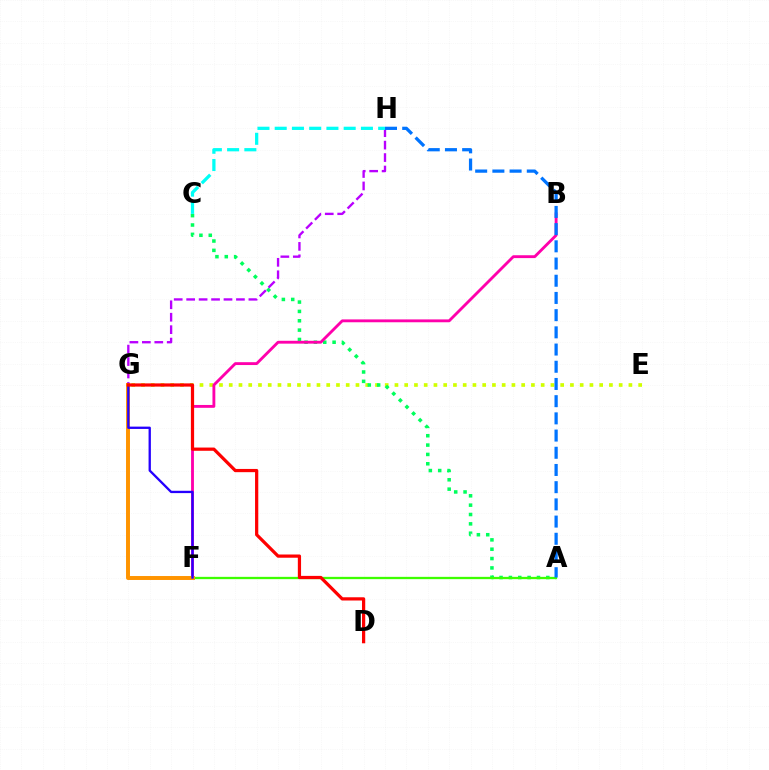{('E', 'G'): [{'color': '#d1ff00', 'line_style': 'dotted', 'thickness': 2.65}], ('A', 'C'): [{'color': '#00ff5c', 'line_style': 'dotted', 'thickness': 2.54}], ('B', 'F'): [{'color': '#ff00ac', 'line_style': 'solid', 'thickness': 2.05}], ('A', 'F'): [{'color': '#3dff00', 'line_style': 'solid', 'thickness': 1.66}], ('G', 'H'): [{'color': '#b900ff', 'line_style': 'dashed', 'thickness': 1.69}], ('F', 'G'): [{'color': '#ff9400', 'line_style': 'solid', 'thickness': 2.85}, {'color': '#2500ff', 'line_style': 'solid', 'thickness': 1.67}], ('C', 'H'): [{'color': '#00fff6', 'line_style': 'dashed', 'thickness': 2.34}], ('A', 'H'): [{'color': '#0074ff', 'line_style': 'dashed', 'thickness': 2.34}], ('D', 'G'): [{'color': '#ff0000', 'line_style': 'solid', 'thickness': 2.33}]}